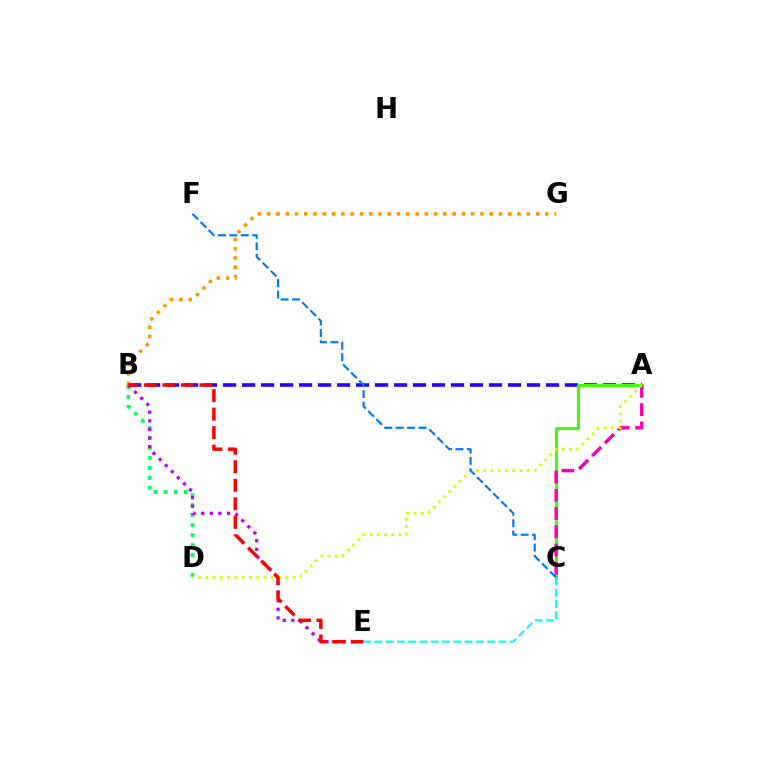{('A', 'B'): [{'color': '#2500ff', 'line_style': 'dashed', 'thickness': 2.58}], ('A', 'C'): [{'color': '#3dff00', 'line_style': 'solid', 'thickness': 2.16}, {'color': '#ff00ac', 'line_style': 'dashed', 'thickness': 2.48}], ('B', 'D'): [{'color': '#00ff5c', 'line_style': 'dotted', 'thickness': 2.71}], ('B', 'G'): [{'color': '#ff9400', 'line_style': 'dotted', 'thickness': 2.52}], ('B', 'E'): [{'color': '#b900ff', 'line_style': 'dotted', 'thickness': 2.34}, {'color': '#ff0000', 'line_style': 'dashed', 'thickness': 2.52}], ('A', 'D'): [{'color': '#d1ff00', 'line_style': 'dotted', 'thickness': 1.98}], ('C', 'F'): [{'color': '#0074ff', 'line_style': 'dashed', 'thickness': 1.55}], ('C', 'E'): [{'color': '#00fff6', 'line_style': 'dashed', 'thickness': 1.53}]}